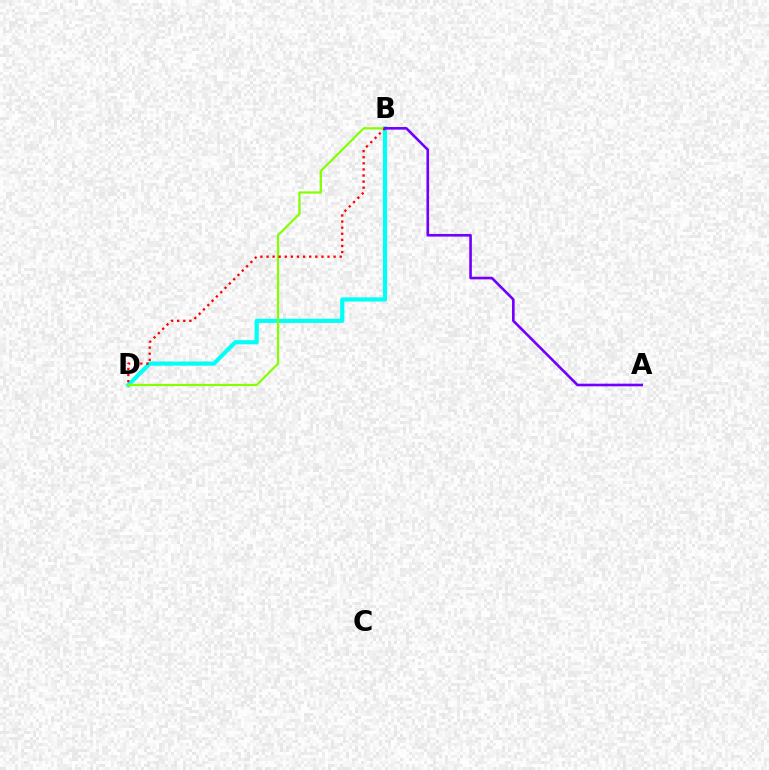{('B', 'D'): [{'color': '#00fff6', 'line_style': 'solid', 'thickness': 3.0}, {'color': '#84ff00', 'line_style': 'solid', 'thickness': 1.59}, {'color': '#ff0000', 'line_style': 'dotted', 'thickness': 1.66}], ('A', 'B'): [{'color': '#7200ff', 'line_style': 'solid', 'thickness': 1.89}]}